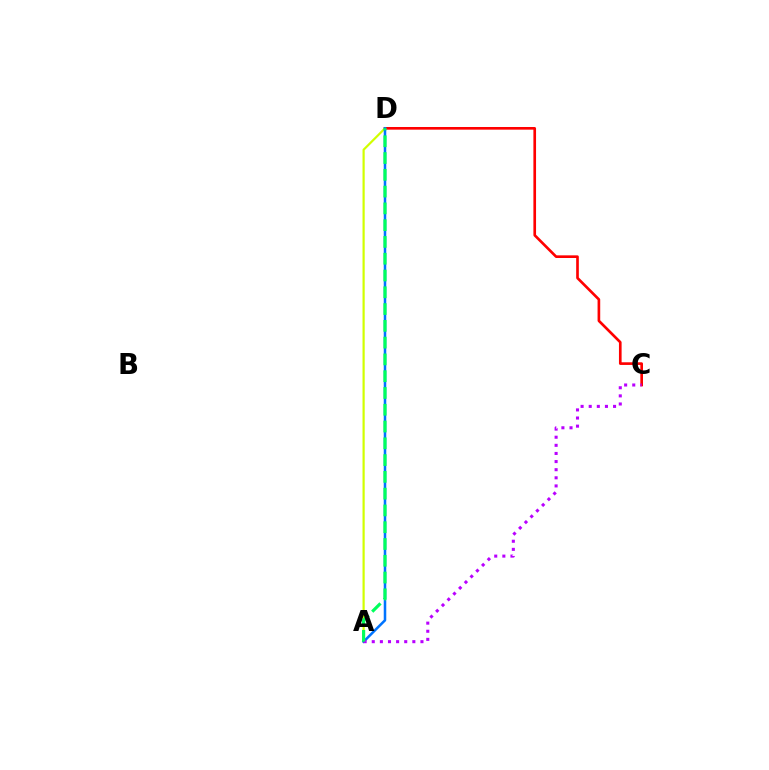{('C', 'D'): [{'color': '#ff0000', 'line_style': 'solid', 'thickness': 1.91}], ('A', 'D'): [{'color': '#d1ff00', 'line_style': 'solid', 'thickness': 1.58}, {'color': '#0074ff', 'line_style': 'solid', 'thickness': 1.83}, {'color': '#00ff5c', 'line_style': 'dashed', 'thickness': 2.28}], ('A', 'C'): [{'color': '#b900ff', 'line_style': 'dotted', 'thickness': 2.21}]}